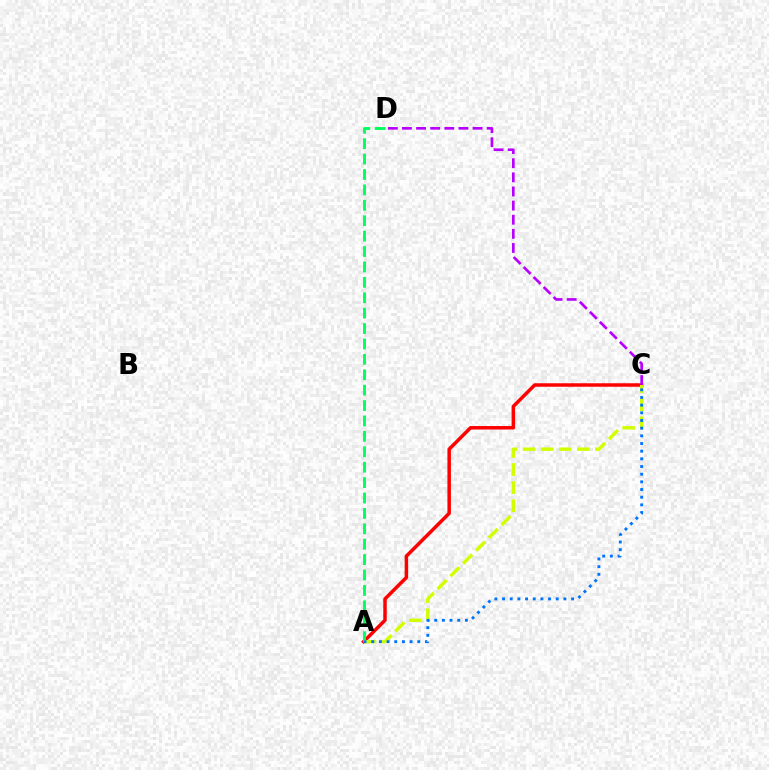{('A', 'C'): [{'color': '#ff0000', 'line_style': 'solid', 'thickness': 2.51}, {'color': '#d1ff00', 'line_style': 'dashed', 'thickness': 2.45}, {'color': '#0074ff', 'line_style': 'dotted', 'thickness': 2.08}], ('A', 'D'): [{'color': '#00ff5c', 'line_style': 'dashed', 'thickness': 2.09}], ('C', 'D'): [{'color': '#b900ff', 'line_style': 'dashed', 'thickness': 1.92}]}